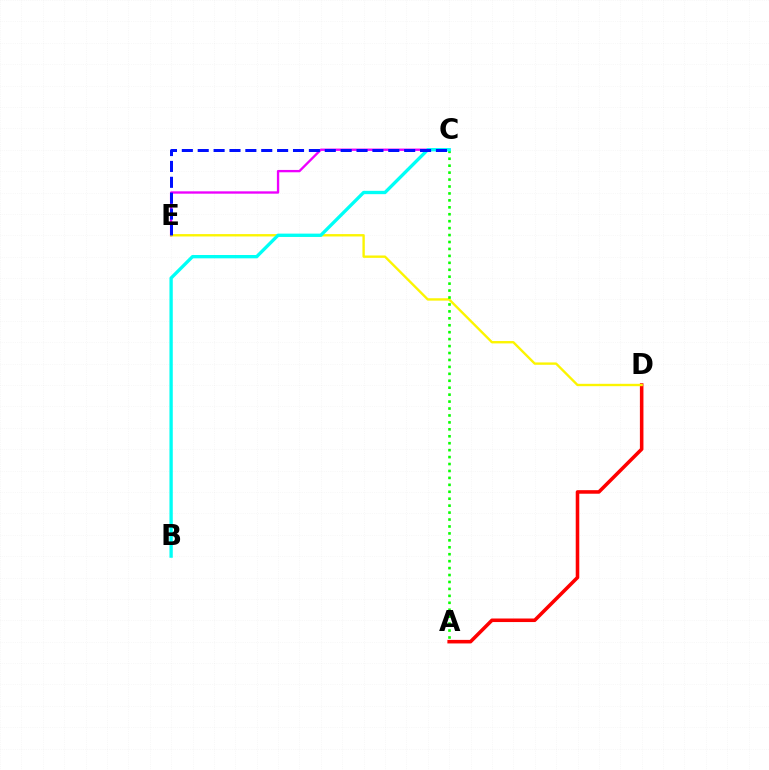{('C', 'E'): [{'color': '#ee00ff', 'line_style': 'solid', 'thickness': 1.68}, {'color': '#0010ff', 'line_style': 'dashed', 'thickness': 2.16}], ('A', 'D'): [{'color': '#ff0000', 'line_style': 'solid', 'thickness': 2.56}], ('D', 'E'): [{'color': '#fcf500', 'line_style': 'solid', 'thickness': 1.71}], ('A', 'C'): [{'color': '#08ff00', 'line_style': 'dotted', 'thickness': 1.89}], ('B', 'C'): [{'color': '#00fff6', 'line_style': 'solid', 'thickness': 2.4}]}